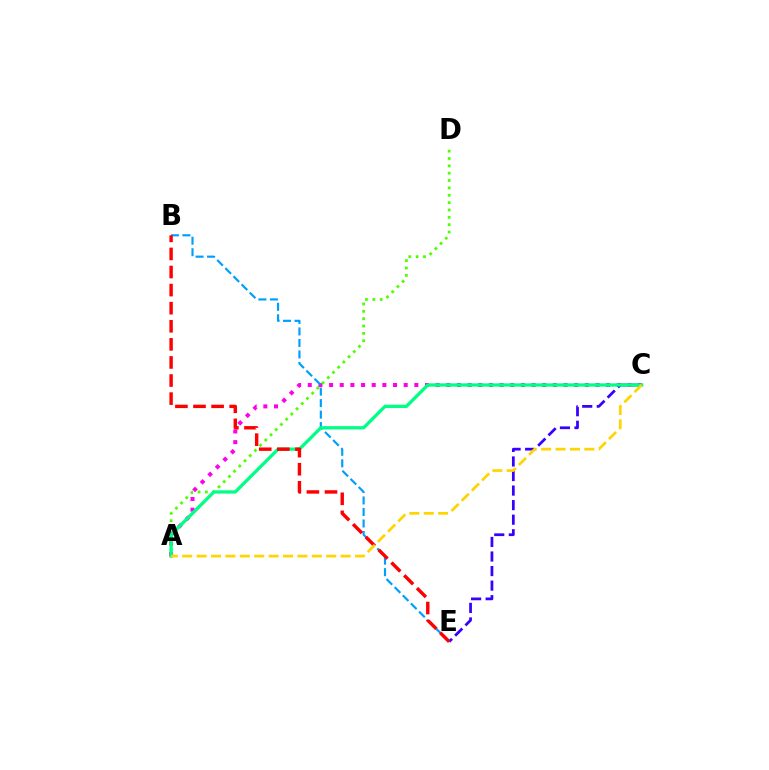{('A', 'C'): [{'color': '#ff00ed', 'line_style': 'dotted', 'thickness': 2.9}, {'color': '#00ff86', 'line_style': 'solid', 'thickness': 2.38}, {'color': '#ffd500', 'line_style': 'dashed', 'thickness': 1.96}], ('A', 'D'): [{'color': '#4fff00', 'line_style': 'dotted', 'thickness': 2.0}], ('C', 'E'): [{'color': '#3700ff', 'line_style': 'dashed', 'thickness': 1.98}], ('B', 'E'): [{'color': '#009eff', 'line_style': 'dashed', 'thickness': 1.56}, {'color': '#ff0000', 'line_style': 'dashed', 'thickness': 2.46}]}